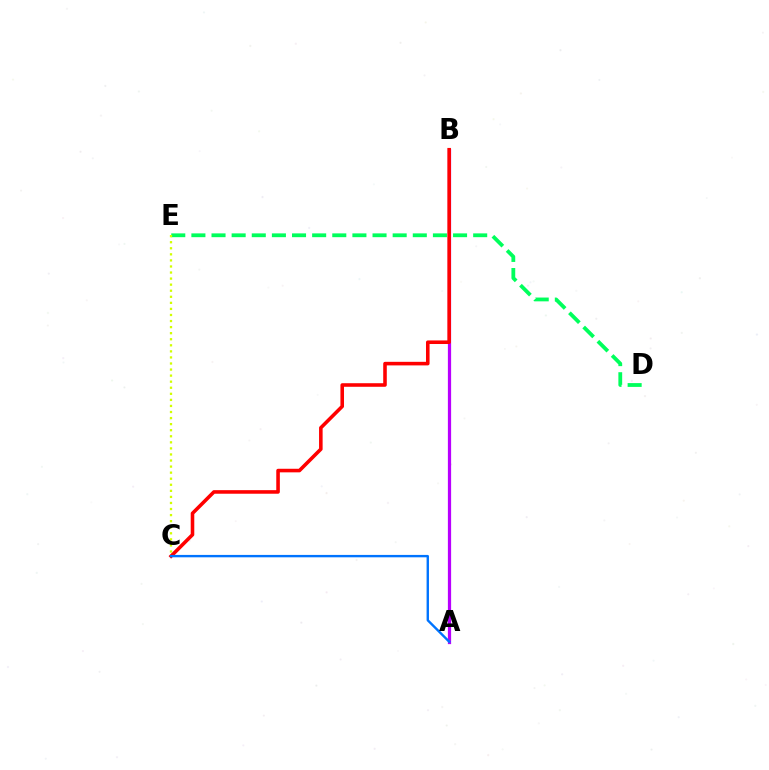{('A', 'B'): [{'color': '#b900ff', 'line_style': 'solid', 'thickness': 2.33}], ('B', 'C'): [{'color': '#ff0000', 'line_style': 'solid', 'thickness': 2.57}], ('A', 'C'): [{'color': '#0074ff', 'line_style': 'solid', 'thickness': 1.72}], ('D', 'E'): [{'color': '#00ff5c', 'line_style': 'dashed', 'thickness': 2.73}], ('C', 'E'): [{'color': '#d1ff00', 'line_style': 'dotted', 'thickness': 1.65}]}